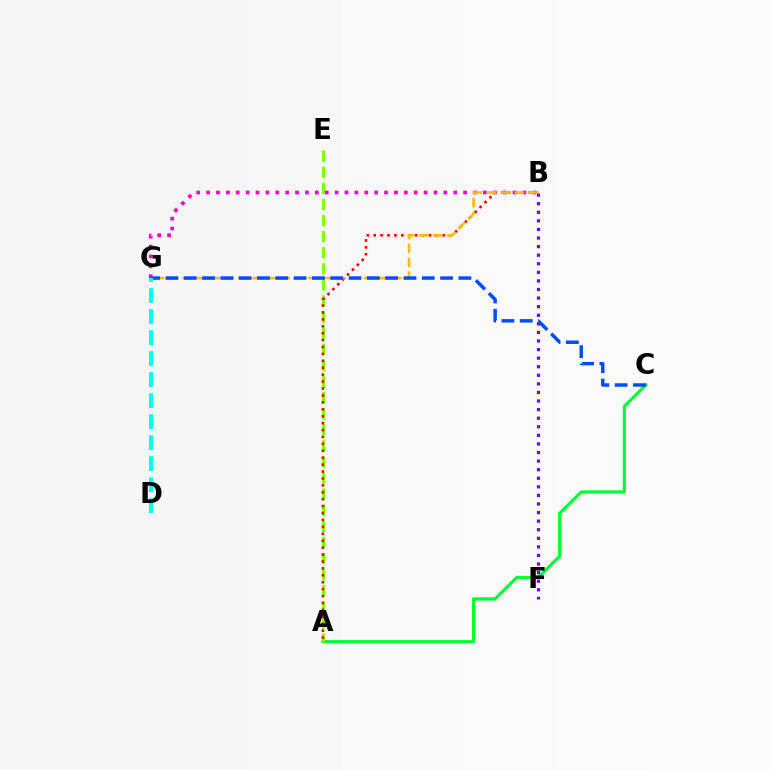{('A', 'C'): [{'color': '#00ff39', 'line_style': 'solid', 'thickness': 2.29}], ('A', 'E'): [{'color': '#84ff00', 'line_style': 'dashed', 'thickness': 2.19}], ('B', 'F'): [{'color': '#7200ff', 'line_style': 'dotted', 'thickness': 2.33}], ('B', 'G'): [{'color': '#ff00cf', 'line_style': 'dotted', 'thickness': 2.69}, {'color': '#ffbd00', 'line_style': 'dashed', 'thickness': 1.9}], ('A', 'B'): [{'color': '#ff0000', 'line_style': 'dotted', 'thickness': 1.88}], ('C', 'G'): [{'color': '#004bff', 'line_style': 'dashed', 'thickness': 2.49}], ('D', 'G'): [{'color': '#00fff6', 'line_style': 'dashed', 'thickness': 2.85}]}